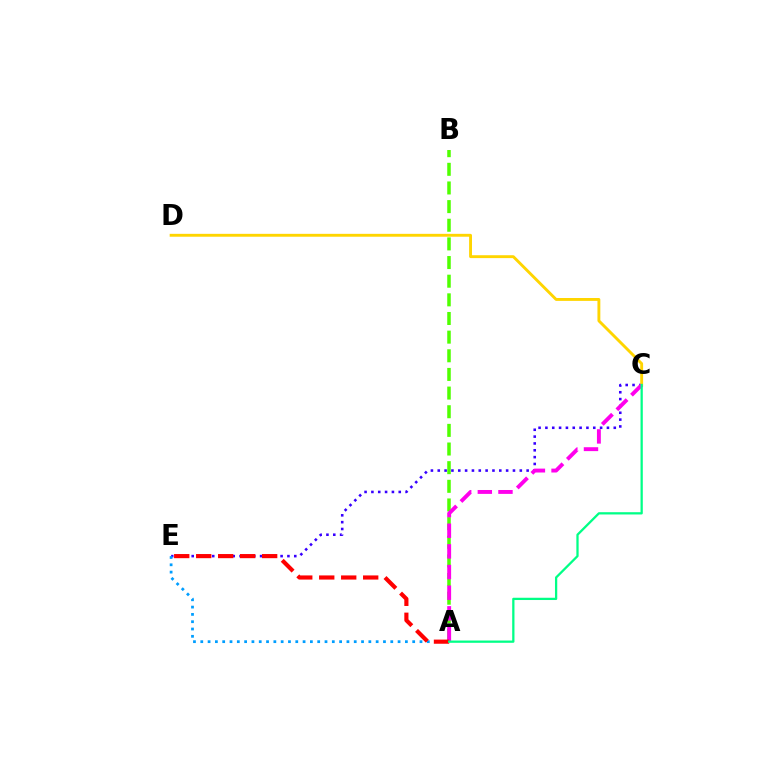{('C', 'E'): [{'color': '#3700ff', 'line_style': 'dotted', 'thickness': 1.86}], ('A', 'B'): [{'color': '#4fff00', 'line_style': 'dashed', 'thickness': 2.53}], ('C', 'D'): [{'color': '#ffd500', 'line_style': 'solid', 'thickness': 2.08}], ('A', 'C'): [{'color': '#ff00ed', 'line_style': 'dashed', 'thickness': 2.8}, {'color': '#00ff86', 'line_style': 'solid', 'thickness': 1.64}], ('A', 'E'): [{'color': '#009eff', 'line_style': 'dotted', 'thickness': 1.99}, {'color': '#ff0000', 'line_style': 'dashed', 'thickness': 2.99}]}